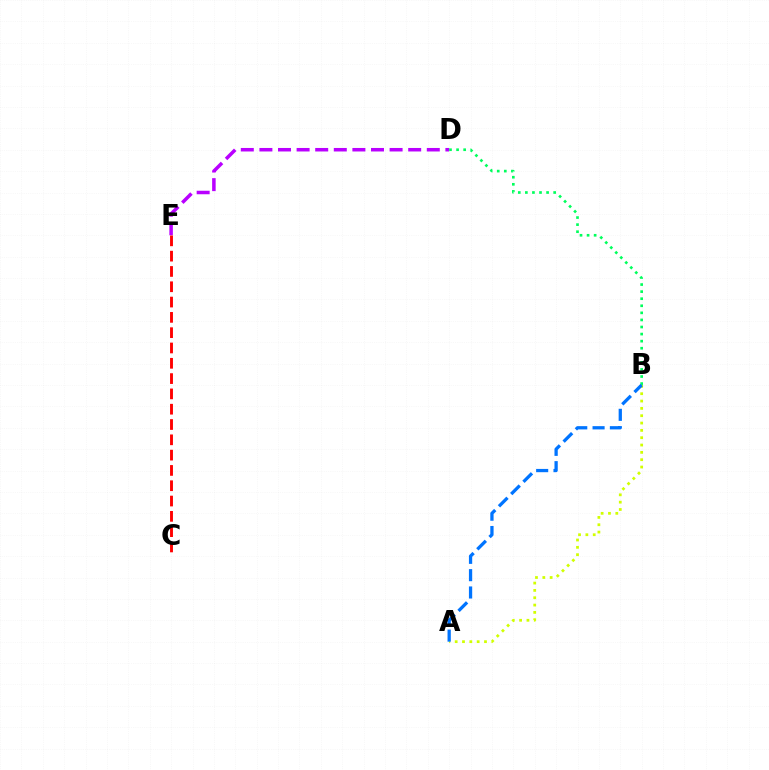{('A', 'B'): [{'color': '#d1ff00', 'line_style': 'dotted', 'thickness': 1.99}, {'color': '#0074ff', 'line_style': 'dashed', 'thickness': 2.35}], ('D', 'E'): [{'color': '#b900ff', 'line_style': 'dashed', 'thickness': 2.53}], ('B', 'D'): [{'color': '#00ff5c', 'line_style': 'dotted', 'thickness': 1.92}], ('C', 'E'): [{'color': '#ff0000', 'line_style': 'dashed', 'thickness': 2.08}]}